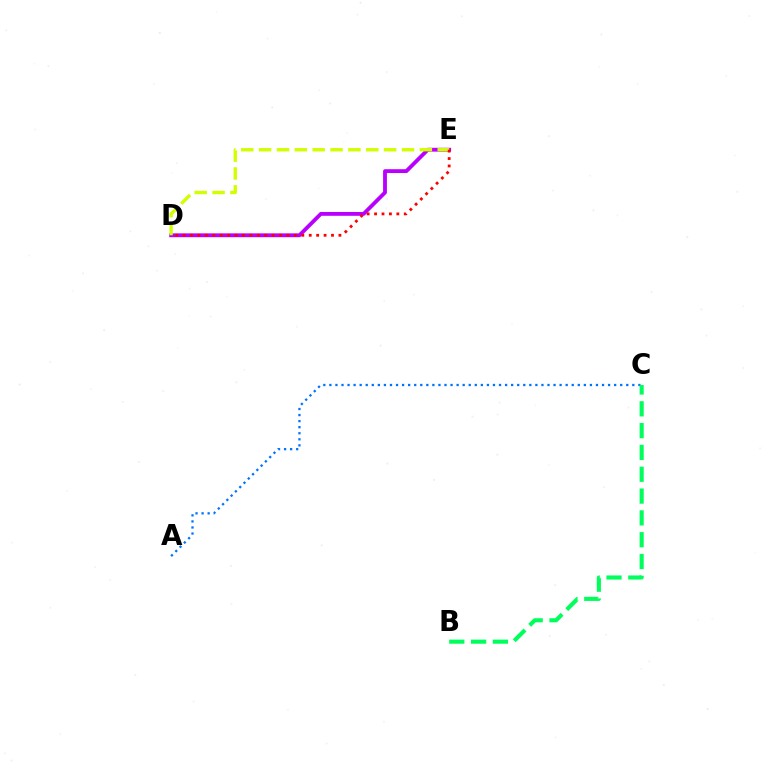{('D', 'E'): [{'color': '#b900ff', 'line_style': 'solid', 'thickness': 2.76}, {'color': '#d1ff00', 'line_style': 'dashed', 'thickness': 2.43}, {'color': '#ff0000', 'line_style': 'dotted', 'thickness': 2.02}], ('A', 'C'): [{'color': '#0074ff', 'line_style': 'dotted', 'thickness': 1.65}], ('B', 'C'): [{'color': '#00ff5c', 'line_style': 'dashed', 'thickness': 2.96}]}